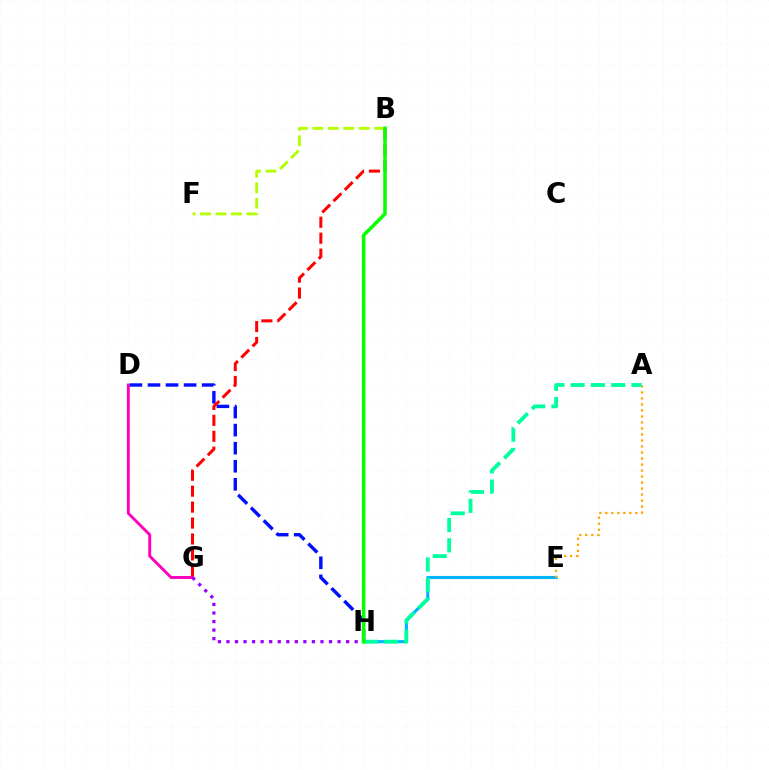{('D', 'G'): [{'color': '#ff00bd', 'line_style': 'solid', 'thickness': 2.09}], ('D', 'H'): [{'color': '#0010ff', 'line_style': 'dashed', 'thickness': 2.45}], ('E', 'H'): [{'color': '#00b5ff', 'line_style': 'solid', 'thickness': 2.24}], ('B', 'G'): [{'color': '#ff0000', 'line_style': 'dashed', 'thickness': 2.16}], ('G', 'H'): [{'color': '#9b00ff', 'line_style': 'dotted', 'thickness': 2.32}], ('B', 'F'): [{'color': '#b3ff00', 'line_style': 'dashed', 'thickness': 2.1}], ('A', 'E'): [{'color': '#ffa500', 'line_style': 'dotted', 'thickness': 1.63}], ('A', 'H'): [{'color': '#00ff9d', 'line_style': 'dashed', 'thickness': 2.76}], ('B', 'H'): [{'color': '#08ff00', 'line_style': 'solid', 'thickness': 2.55}]}